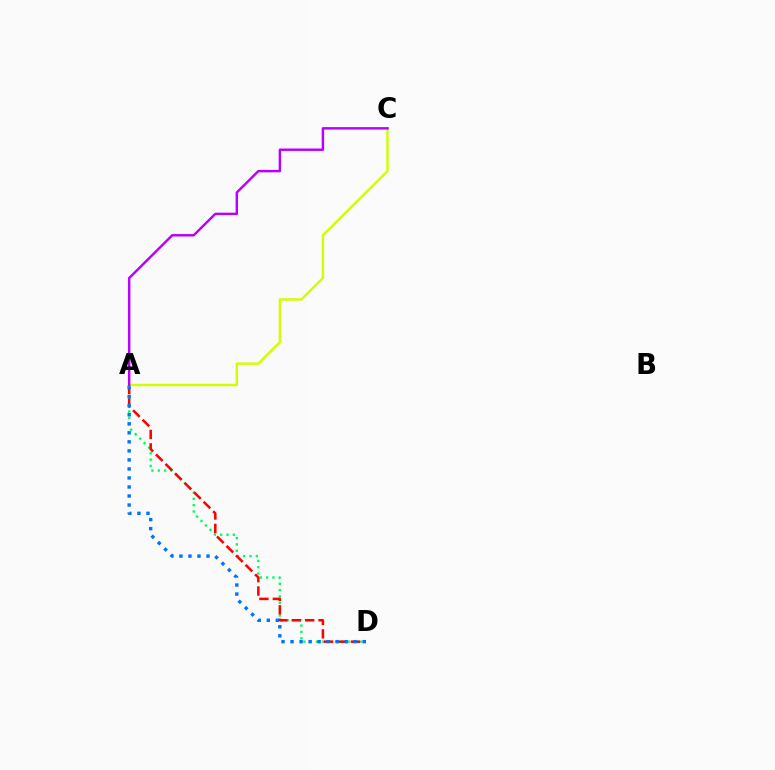{('A', 'D'): [{'color': '#00ff5c', 'line_style': 'dotted', 'thickness': 1.72}, {'color': '#ff0000', 'line_style': 'dashed', 'thickness': 1.82}, {'color': '#0074ff', 'line_style': 'dotted', 'thickness': 2.45}], ('A', 'C'): [{'color': '#d1ff00', 'line_style': 'solid', 'thickness': 1.75}, {'color': '#b900ff', 'line_style': 'solid', 'thickness': 1.76}]}